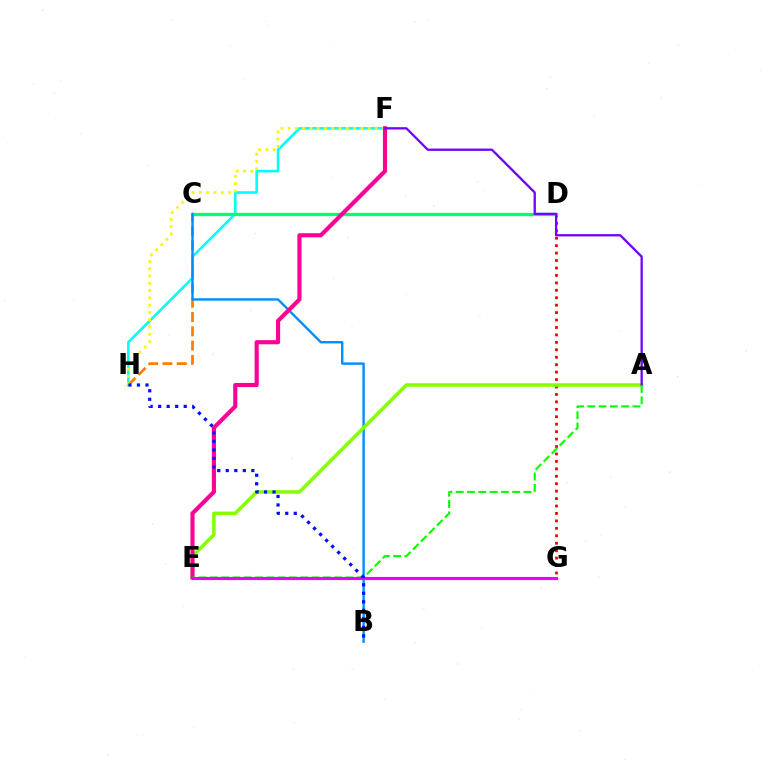{('D', 'G'): [{'color': '#ff0000', 'line_style': 'dotted', 'thickness': 2.02}], ('C', 'H'): [{'color': '#ff7c00', 'line_style': 'dashed', 'thickness': 1.95}], ('F', 'H'): [{'color': '#00fff6', 'line_style': 'solid', 'thickness': 1.85}, {'color': '#fcf500', 'line_style': 'dotted', 'thickness': 1.98}], ('C', 'D'): [{'color': '#00ff74', 'line_style': 'solid', 'thickness': 2.37}], ('B', 'C'): [{'color': '#008cff', 'line_style': 'solid', 'thickness': 1.71}], ('A', 'E'): [{'color': '#84ff00', 'line_style': 'solid', 'thickness': 2.54}, {'color': '#08ff00', 'line_style': 'dashed', 'thickness': 1.54}], ('E', 'F'): [{'color': '#ff0094', 'line_style': 'solid', 'thickness': 2.97}], ('A', 'F'): [{'color': '#7200ff', 'line_style': 'solid', 'thickness': 1.65}], ('E', 'G'): [{'color': '#ee00ff', 'line_style': 'solid', 'thickness': 2.24}], ('B', 'H'): [{'color': '#0010ff', 'line_style': 'dotted', 'thickness': 2.31}]}